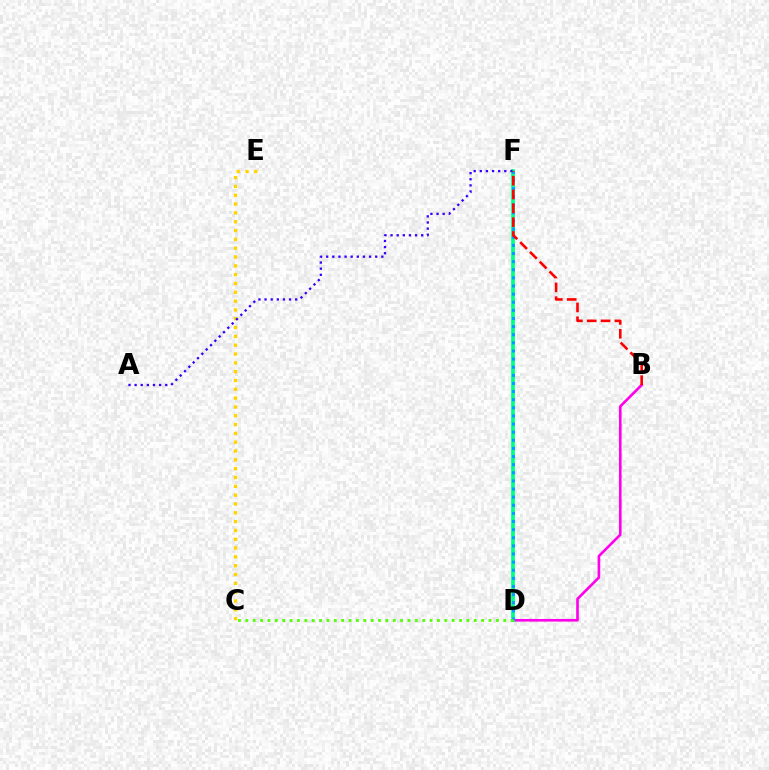{('C', 'E'): [{'color': '#ffd500', 'line_style': 'dotted', 'thickness': 2.4}], ('B', 'D'): [{'color': '#ff00ed', 'line_style': 'solid', 'thickness': 1.9}], ('D', 'F'): [{'color': '#00ff86', 'line_style': 'solid', 'thickness': 2.7}, {'color': '#009eff', 'line_style': 'dotted', 'thickness': 2.21}], ('A', 'F'): [{'color': '#3700ff', 'line_style': 'dotted', 'thickness': 1.66}], ('B', 'F'): [{'color': '#ff0000', 'line_style': 'dashed', 'thickness': 1.88}], ('C', 'D'): [{'color': '#4fff00', 'line_style': 'dotted', 'thickness': 2.0}]}